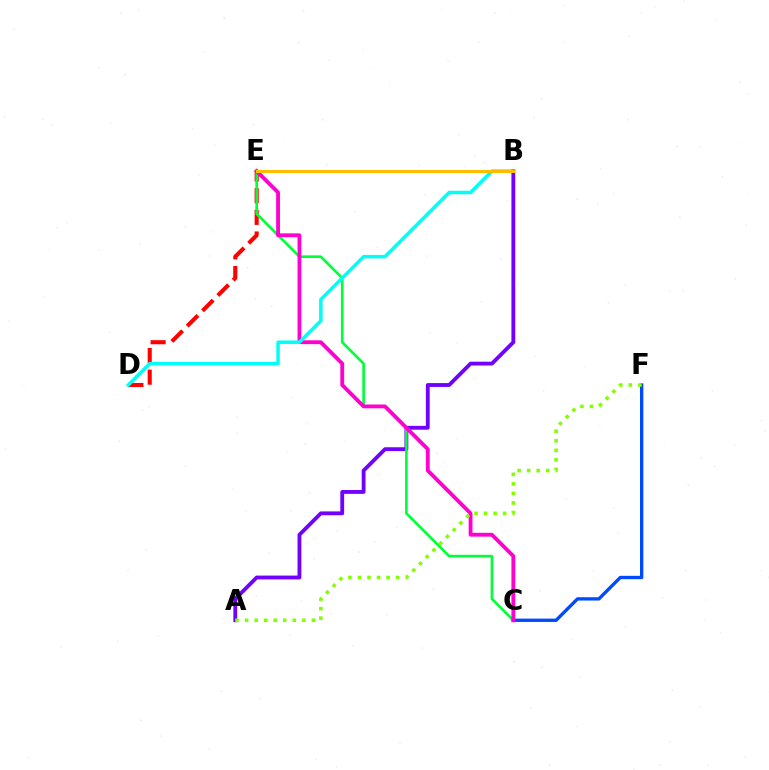{('D', 'E'): [{'color': '#ff0000', 'line_style': 'dashed', 'thickness': 2.94}], ('A', 'B'): [{'color': '#7200ff', 'line_style': 'solid', 'thickness': 2.76}], ('C', 'E'): [{'color': '#00ff39', 'line_style': 'solid', 'thickness': 1.91}, {'color': '#ff00cf', 'line_style': 'solid', 'thickness': 2.75}], ('C', 'F'): [{'color': '#004bff', 'line_style': 'solid', 'thickness': 2.4}], ('B', 'D'): [{'color': '#00fff6', 'line_style': 'solid', 'thickness': 2.51}], ('B', 'E'): [{'color': '#ffbd00', 'line_style': 'solid', 'thickness': 2.18}], ('A', 'F'): [{'color': '#84ff00', 'line_style': 'dotted', 'thickness': 2.59}]}